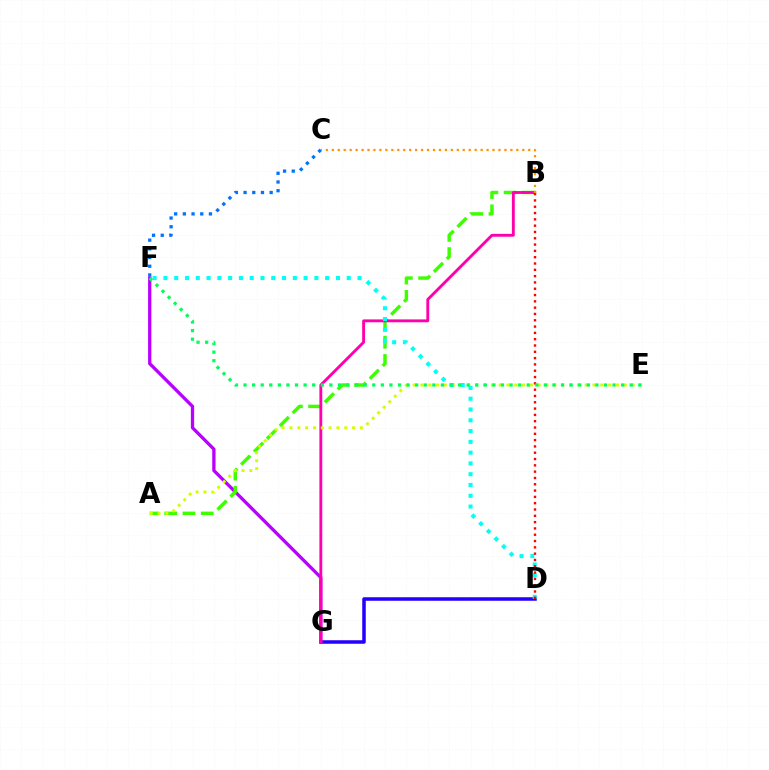{('C', 'F'): [{'color': '#0074ff', 'line_style': 'dotted', 'thickness': 2.36}], ('D', 'G'): [{'color': '#2500ff', 'line_style': 'solid', 'thickness': 2.53}], ('F', 'G'): [{'color': '#b900ff', 'line_style': 'solid', 'thickness': 2.36}], ('A', 'B'): [{'color': '#3dff00', 'line_style': 'dashed', 'thickness': 2.48}], ('B', 'G'): [{'color': '#ff00ac', 'line_style': 'solid', 'thickness': 2.07}], ('A', 'E'): [{'color': '#d1ff00', 'line_style': 'dotted', 'thickness': 2.13}], ('B', 'C'): [{'color': '#ff9400', 'line_style': 'dotted', 'thickness': 1.62}], ('D', 'F'): [{'color': '#00fff6', 'line_style': 'dotted', 'thickness': 2.93}], ('B', 'D'): [{'color': '#ff0000', 'line_style': 'dotted', 'thickness': 1.71}], ('E', 'F'): [{'color': '#00ff5c', 'line_style': 'dotted', 'thickness': 2.33}]}